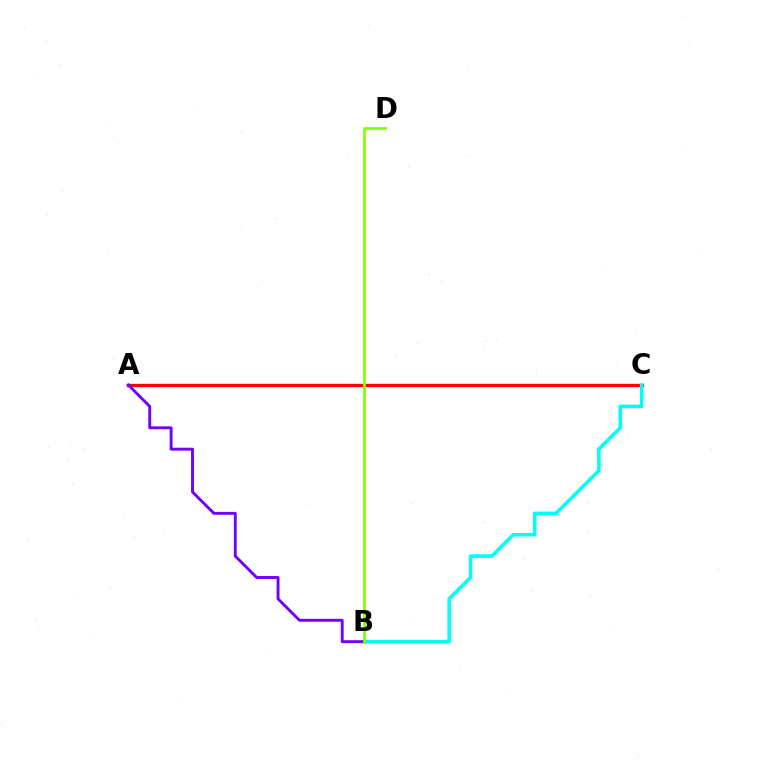{('A', 'C'): [{'color': '#ff0000', 'line_style': 'solid', 'thickness': 2.4}], ('B', 'C'): [{'color': '#00fff6', 'line_style': 'solid', 'thickness': 2.55}], ('A', 'B'): [{'color': '#7200ff', 'line_style': 'solid', 'thickness': 2.09}], ('B', 'D'): [{'color': '#84ff00', 'line_style': 'solid', 'thickness': 1.95}]}